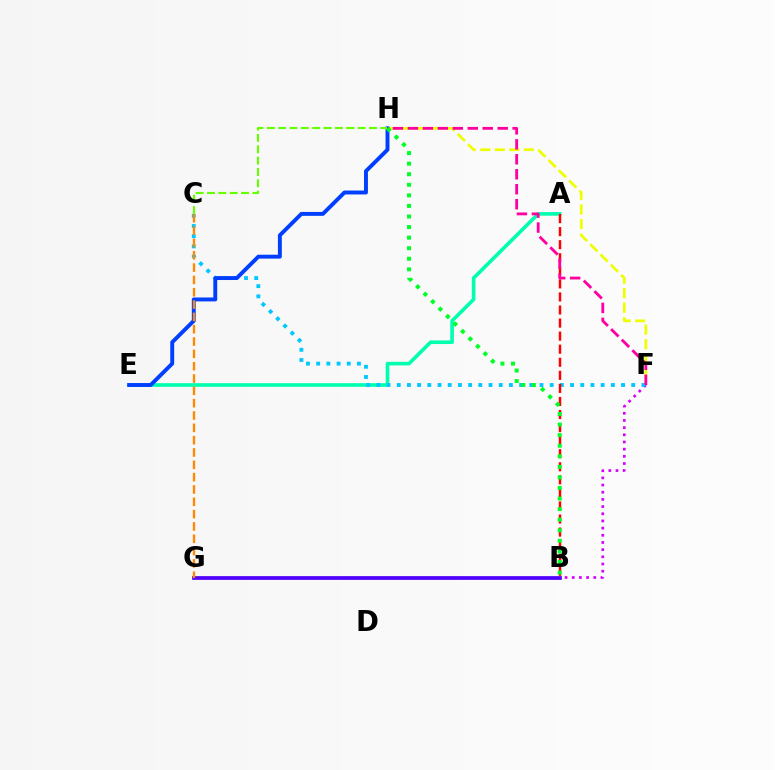{('B', 'F'): [{'color': '#d600ff', 'line_style': 'dotted', 'thickness': 1.95}], ('F', 'H'): [{'color': '#eeff00', 'line_style': 'dashed', 'thickness': 1.97}, {'color': '#ff00a0', 'line_style': 'dashed', 'thickness': 2.03}], ('A', 'E'): [{'color': '#00ffaf', 'line_style': 'solid', 'thickness': 2.61}], ('B', 'G'): [{'color': '#4f00ff', 'line_style': 'solid', 'thickness': 2.69}], ('C', 'F'): [{'color': '#00c7ff', 'line_style': 'dotted', 'thickness': 2.77}], ('E', 'H'): [{'color': '#003fff', 'line_style': 'solid', 'thickness': 2.82}], ('C', 'G'): [{'color': '#ff8800', 'line_style': 'dashed', 'thickness': 1.67}], ('A', 'B'): [{'color': '#ff0000', 'line_style': 'dashed', 'thickness': 1.77}], ('B', 'H'): [{'color': '#00ff27', 'line_style': 'dotted', 'thickness': 2.87}], ('C', 'H'): [{'color': '#66ff00', 'line_style': 'dashed', 'thickness': 1.54}]}